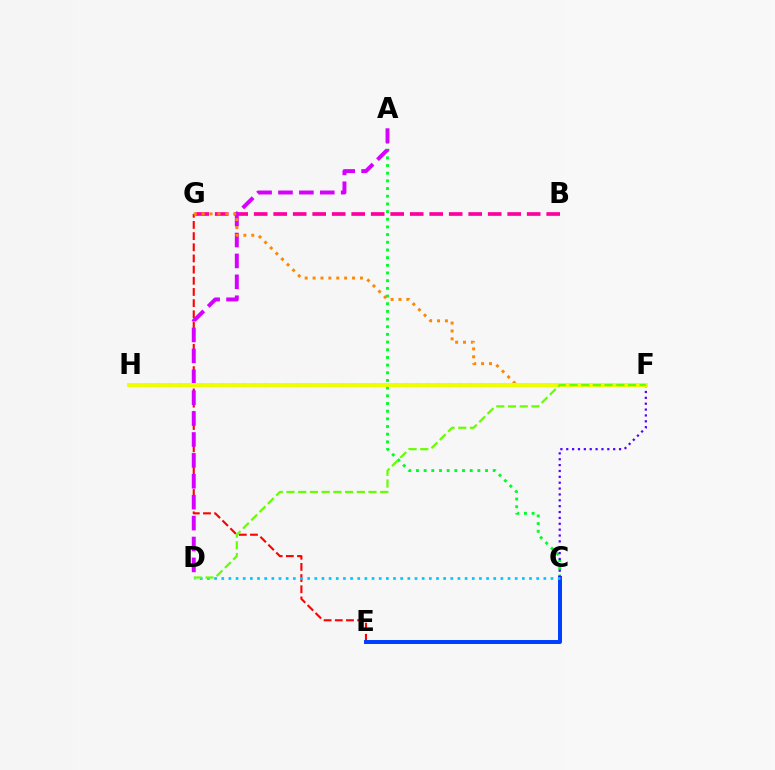{('E', 'G'): [{'color': '#ff0000', 'line_style': 'dashed', 'thickness': 1.52}], ('A', 'C'): [{'color': '#00ff27', 'line_style': 'dotted', 'thickness': 2.09}], ('B', 'G'): [{'color': '#ff00a0', 'line_style': 'dashed', 'thickness': 2.65}], ('A', 'D'): [{'color': '#d600ff', 'line_style': 'dashed', 'thickness': 2.84}], ('C', 'E'): [{'color': '#003fff', 'line_style': 'solid', 'thickness': 2.85}], ('C', 'F'): [{'color': '#4f00ff', 'line_style': 'dotted', 'thickness': 1.59}], ('C', 'D'): [{'color': '#00c7ff', 'line_style': 'dotted', 'thickness': 1.94}], ('F', 'G'): [{'color': '#ff8800', 'line_style': 'dotted', 'thickness': 2.14}], ('F', 'H'): [{'color': '#00ffaf', 'line_style': 'dotted', 'thickness': 2.93}, {'color': '#eeff00', 'line_style': 'solid', 'thickness': 2.84}], ('D', 'F'): [{'color': '#66ff00', 'line_style': 'dashed', 'thickness': 1.59}]}